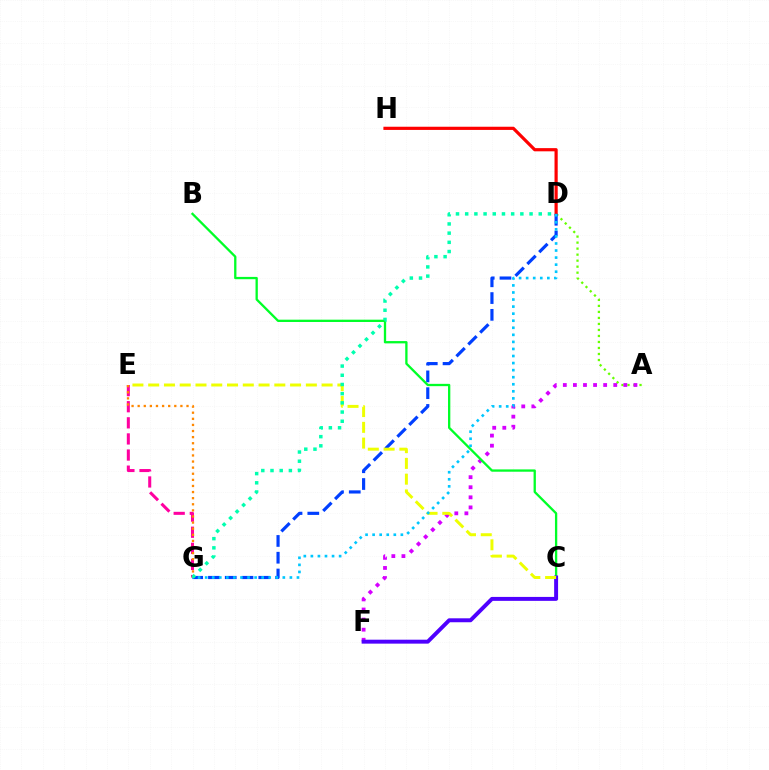{('E', 'G'): [{'color': '#ff00a0', 'line_style': 'dashed', 'thickness': 2.19}, {'color': '#ff8800', 'line_style': 'dotted', 'thickness': 1.66}], ('A', 'D'): [{'color': '#66ff00', 'line_style': 'dotted', 'thickness': 1.63}], ('A', 'F'): [{'color': '#d600ff', 'line_style': 'dotted', 'thickness': 2.74}], ('D', 'H'): [{'color': '#ff0000', 'line_style': 'solid', 'thickness': 2.3}], ('D', 'G'): [{'color': '#003fff', 'line_style': 'dashed', 'thickness': 2.28}, {'color': '#00c7ff', 'line_style': 'dotted', 'thickness': 1.92}, {'color': '#00ffaf', 'line_style': 'dotted', 'thickness': 2.5}], ('B', 'C'): [{'color': '#00ff27', 'line_style': 'solid', 'thickness': 1.66}], ('C', 'F'): [{'color': '#4f00ff', 'line_style': 'solid', 'thickness': 2.84}], ('C', 'E'): [{'color': '#eeff00', 'line_style': 'dashed', 'thickness': 2.14}]}